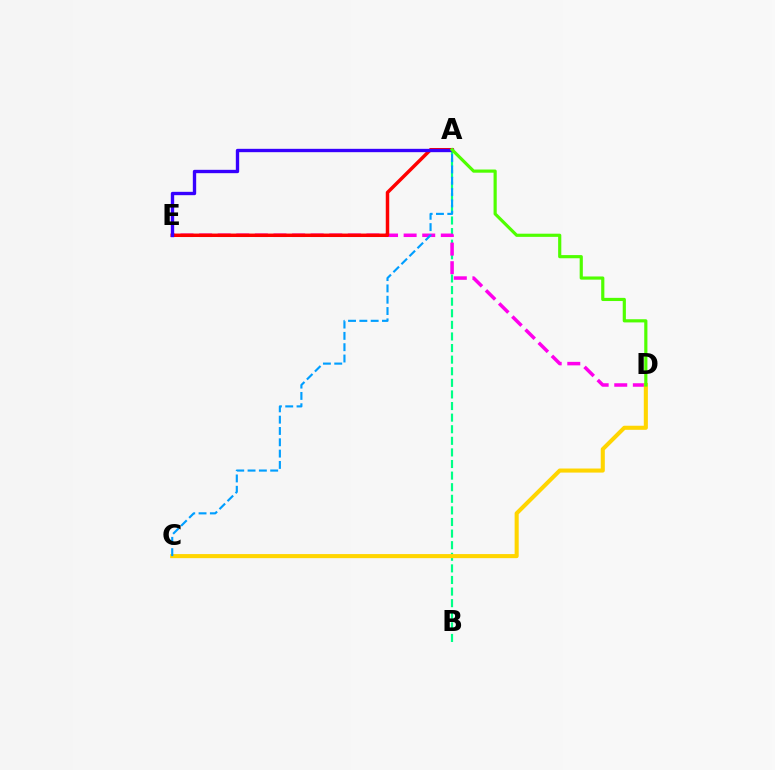{('A', 'B'): [{'color': '#00ff86', 'line_style': 'dashed', 'thickness': 1.58}], ('D', 'E'): [{'color': '#ff00ed', 'line_style': 'dashed', 'thickness': 2.53}], ('A', 'E'): [{'color': '#ff0000', 'line_style': 'solid', 'thickness': 2.49}, {'color': '#3700ff', 'line_style': 'solid', 'thickness': 2.41}], ('C', 'D'): [{'color': '#ffd500', 'line_style': 'solid', 'thickness': 2.93}], ('A', 'C'): [{'color': '#009eff', 'line_style': 'dashed', 'thickness': 1.54}], ('A', 'D'): [{'color': '#4fff00', 'line_style': 'solid', 'thickness': 2.28}]}